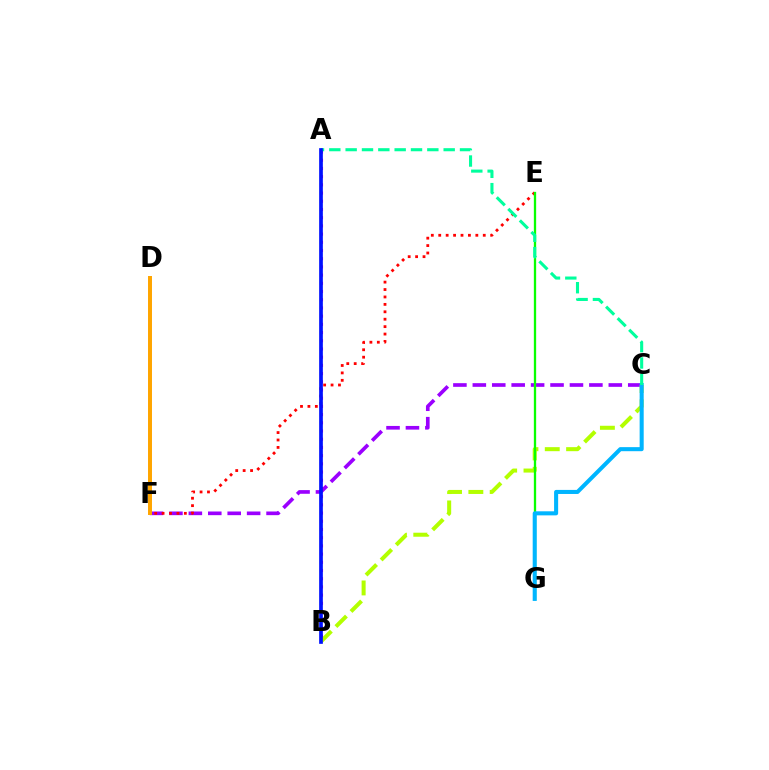{('C', 'F'): [{'color': '#9b00ff', 'line_style': 'dashed', 'thickness': 2.64}], ('A', 'B'): [{'color': '#ff00bd', 'line_style': 'dotted', 'thickness': 2.23}, {'color': '#0010ff', 'line_style': 'solid', 'thickness': 2.66}], ('B', 'C'): [{'color': '#b3ff00', 'line_style': 'dashed', 'thickness': 2.9}], ('E', 'F'): [{'color': '#ff0000', 'line_style': 'dotted', 'thickness': 2.02}], ('E', 'G'): [{'color': '#08ff00', 'line_style': 'solid', 'thickness': 1.66}], ('C', 'G'): [{'color': '#00b5ff', 'line_style': 'solid', 'thickness': 2.92}], ('A', 'C'): [{'color': '#00ff9d', 'line_style': 'dashed', 'thickness': 2.22}], ('D', 'F'): [{'color': '#ffa500', 'line_style': 'solid', 'thickness': 2.86}]}